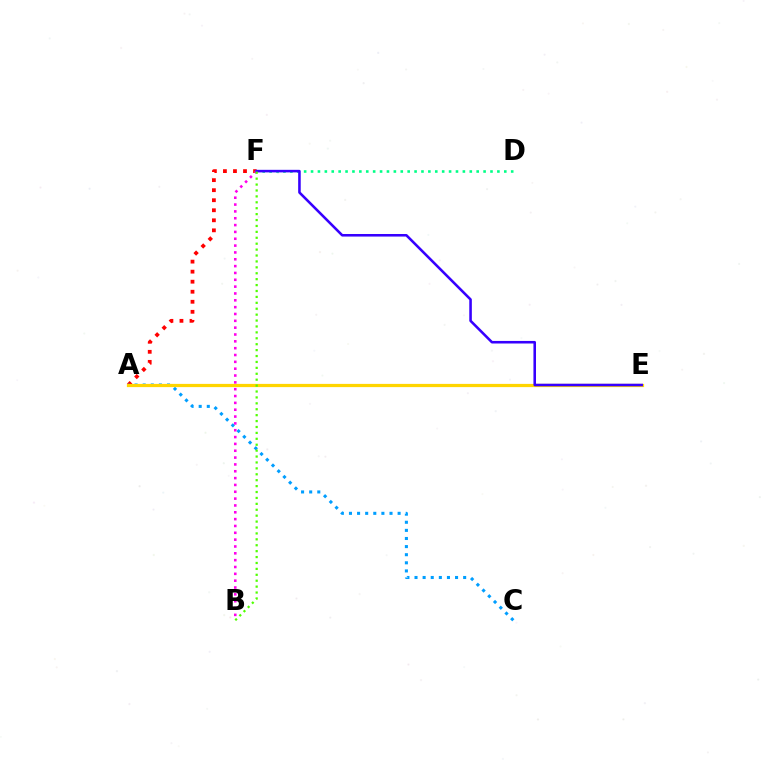{('A', 'F'): [{'color': '#ff0000', 'line_style': 'dotted', 'thickness': 2.73}], ('A', 'C'): [{'color': '#009eff', 'line_style': 'dotted', 'thickness': 2.2}], ('A', 'E'): [{'color': '#ffd500', 'line_style': 'solid', 'thickness': 2.33}], ('D', 'F'): [{'color': '#00ff86', 'line_style': 'dotted', 'thickness': 1.88}], ('B', 'F'): [{'color': '#ff00ed', 'line_style': 'dotted', 'thickness': 1.86}, {'color': '#4fff00', 'line_style': 'dotted', 'thickness': 1.61}], ('E', 'F'): [{'color': '#3700ff', 'line_style': 'solid', 'thickness': 1.85}]}